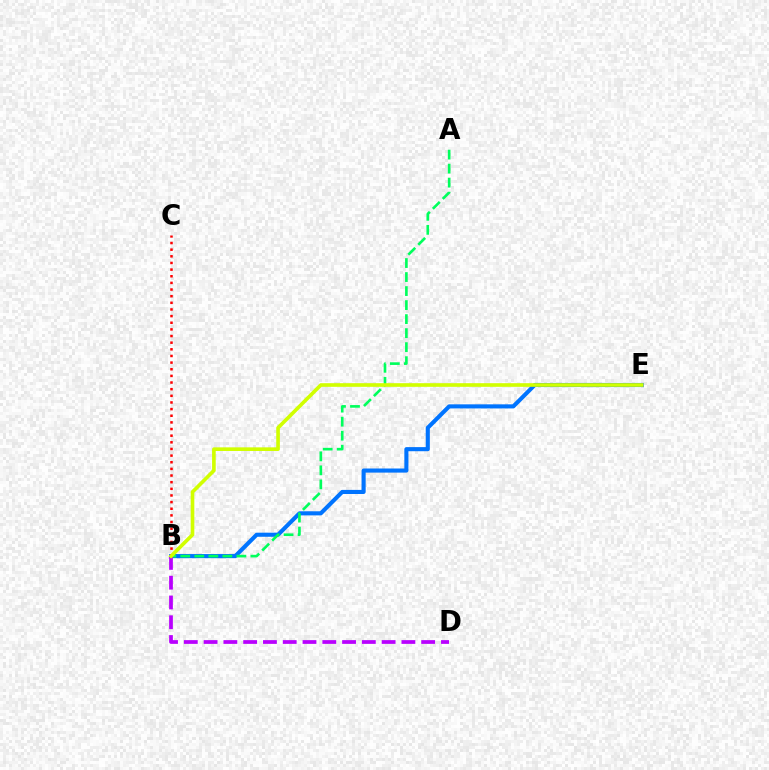{('B', 'E'): [{'color': '#0074ff', 'line_style': 'solid', 'thickness': 2.95}, {'color': '#d1ff00', 'line_style': 'solid', 'thickness': 2.62}], ('B', 'C'): [{'color': '#ff0000', 'line_style': 'dotted', 'thickness': 1.8}], ('A', 'B'): [{'color': '#00ff5c', 'line_style': 'dashed', 'thickness': 1.9}], ('B', 'D'): [{'color': '#b900ff', 'line_style': 'dashed', 'thickness': 2.69}]}